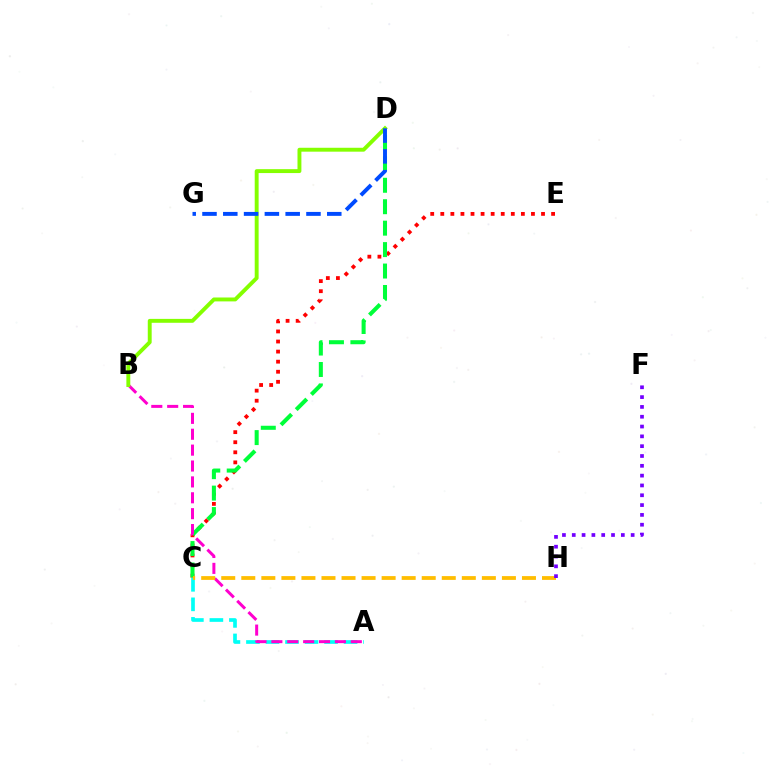{('A', 'C'): [{'color': '#00fff6', 'line_style': 'dashed', 'thickness': 2.65}], ('C', 'E'): [{'color': '#ff0000', 'line_style': 'dotted', 'thickness': 2.74}], ('C', 'D'): [{'color': '#00ff39', 'line_style': 'dashed', 'thickness': 2.91}], ('A', 'B'): [{'color': '#ff00cf', 'line_style': 'dashed', 'thickness': 2.16}], ('C', 'H'): [{'color': '#ffbd00', 'line_style': 'dashed', 'thickness': 2.72}], ('B', 'D'): [{'color': '#84ff00', 'line_style': 'solid', 'thickness': 2.81}], ('F', 'H'): [{'color': '#7200ff', 'line_style': 'dotted', 'thickness': 2.67}], ('D', 'G'): [{'color': '#004bff', 'line_style': 'dashed', 'thickness': 2.82}]}